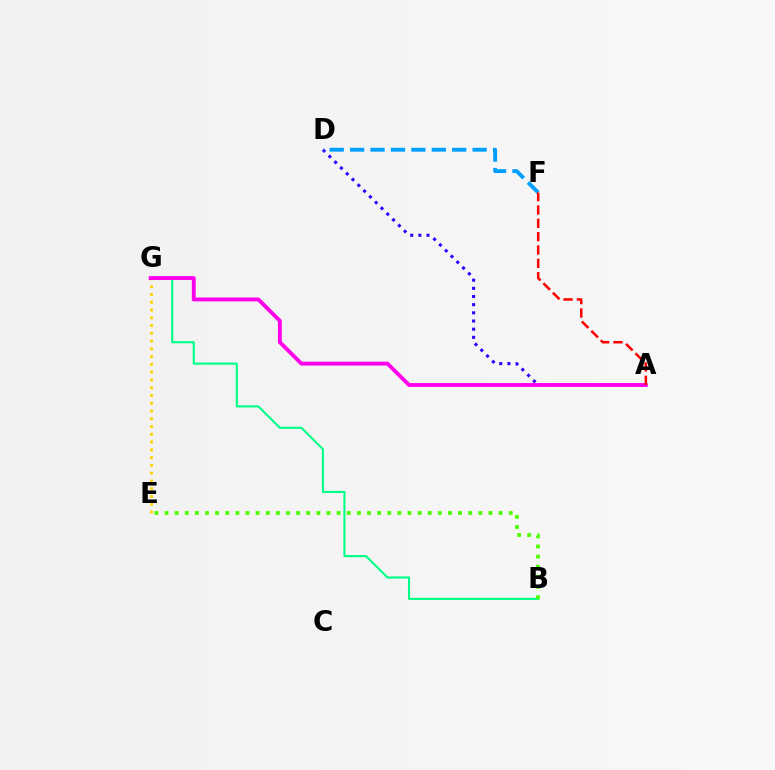{('B', 'G'): [{'color': '#00ff86', 'line_style': 'solid', 'thickness': 1.52}], ('E', 'G'): [{'color': '#ffd500', 'line_style': 'dotted', 'thickness': 2.11}], ('A', 'D'): [{'color': '#3700ff', 'line_style': 'dotted', 'thickness': 2.22}], ('A', 'G'): [{'color': '#ff00ed', 'line_style': 'solid', 'thickness': 2.78}], ('D', 'F'): [{'color': '#009eff', 'line_style': 'dashed', 'thickness': 2.77}], ('A', 'F'): [{'color': '#ff0000', 'line_style': 'dashed', 'thickness': 1.81}], ('B', 'E'): [{'color': '#4fff00', 'line_style': 'dotted', 'thickness': 2.75}]}